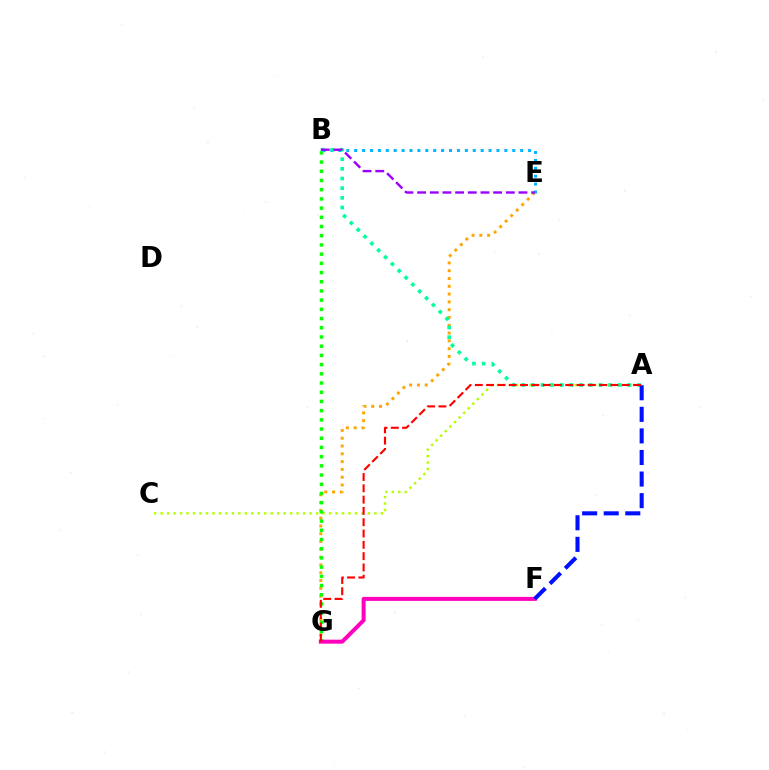{('E', 'G'): [{'color': '#ffa500', 'line_style': 'dotted', 'thickness': 2.12}], ('A', 'C'): [{'color': '#b3ff00', 'line_style': 'dotted', 'thickness': 1.76}], ('B', 'G'): [{'color': '#08ff00', 'line_style': 'dotted', 'thickness': 2.5}], ('B', 'E'): [{'color': '#00b5ff', 'line_style': 'dotted', 'thickness': 2.15}, {'color': '#9b00ff', 'line_style': 'dashed', 'thickness': 1.72}], ('A', 'B'): [{'color': '#00ff9d', 'line_style': 'dotted', 'thickness': 2.63}], ('F', 'G'): [{'color': '#ff00bd', 'line_style': 'solid', 'thickness': 2.87}], ('A', 'F'): [{'color': '#0010ff', 'line_style': 'dashed', 'thickness': 2.93}], ('A', 'G'): [{'color': '#ff0000', 'line_style': 'dashed', 'thickness': 1.54}]}